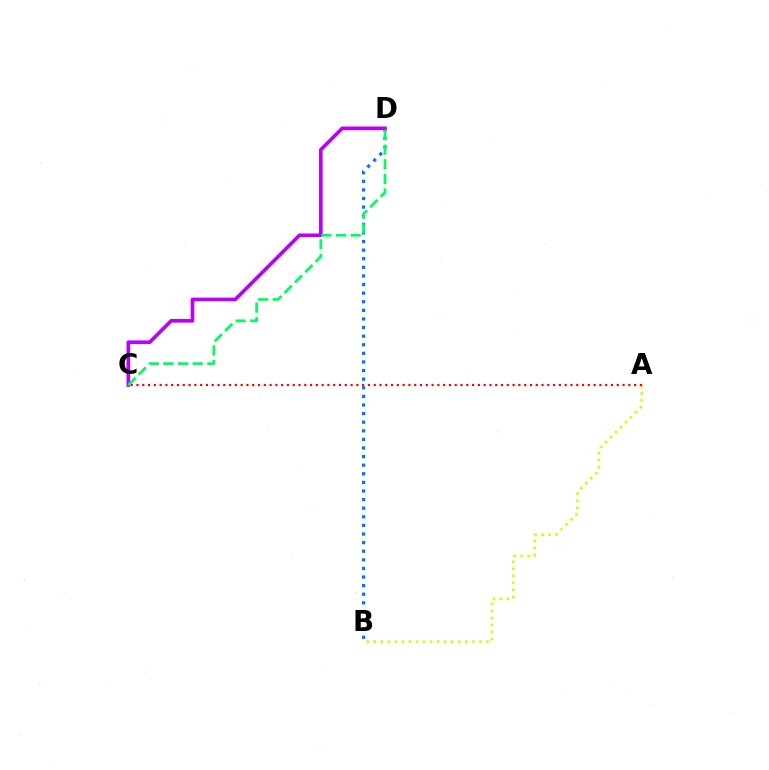{('A', 'B'): [{'color': '#d1ff00', 'line_style': 'dotted', 'thickness': 1.91}], ('A', 'C'): [{'color': '#ff0000', 'line_style': 'dotted', 'thickness': 1.57}], ('B', 'D'): [{'color': '#0074ff', 'line_style': 'dotted', 'thickness': 2.34}], ('C', 'D'): [{'color': '#b900ff', 'line_style': 'solid', 'thickness': 2.62}, {'color': '#00ff5c', 'line_style': 'dashed', 'thickness': 1.99}]}